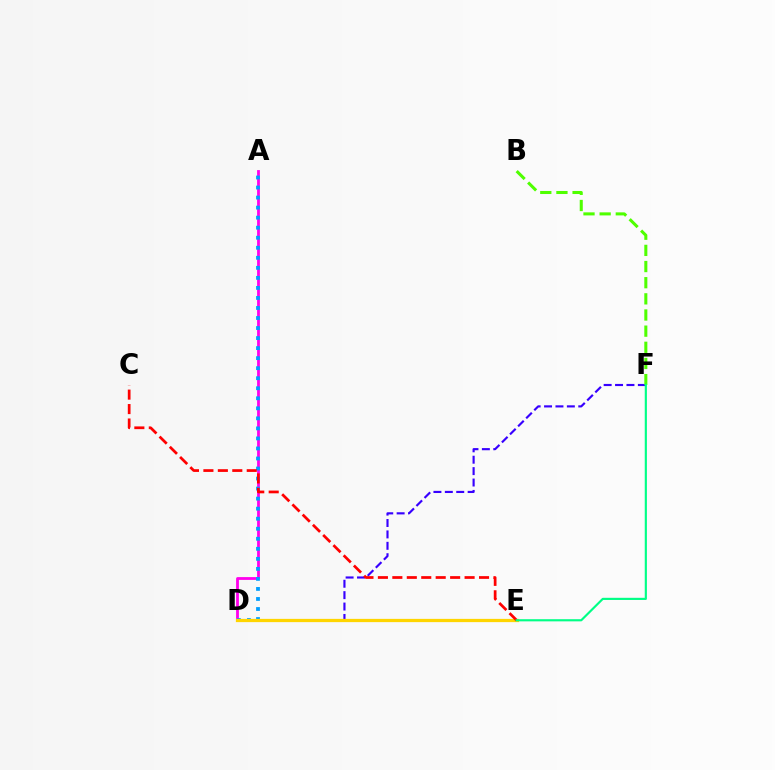{('A', 'D'): [{'color': '#ff00ed', 'line_style': 'solid', 'thickness': 2.01}, {'color': '#009eff', 'line_style': 'dotted', 'thickness': 2.73}], ('D', 'F'): [{'color': '#3700ff', 'line_style': 'dashed', 'thickness': 1.55}], ('B', 'F'): [{'color': '#4fff00', 'line_style': 'dashed', 'thickness': 2.19}], ('D', 'E'): [{'color': '#ffd500', 'line_style': 'solid', 'thickness': 2.34}], ('C', 'E'): [{'color': '#ff0000', 'line_style': 'dashed', 'thickness': 1.96}], ('E', 'F'): [{'color': '#00ff86', 'line_style': 'solid', 'thickness': 1.55}]}